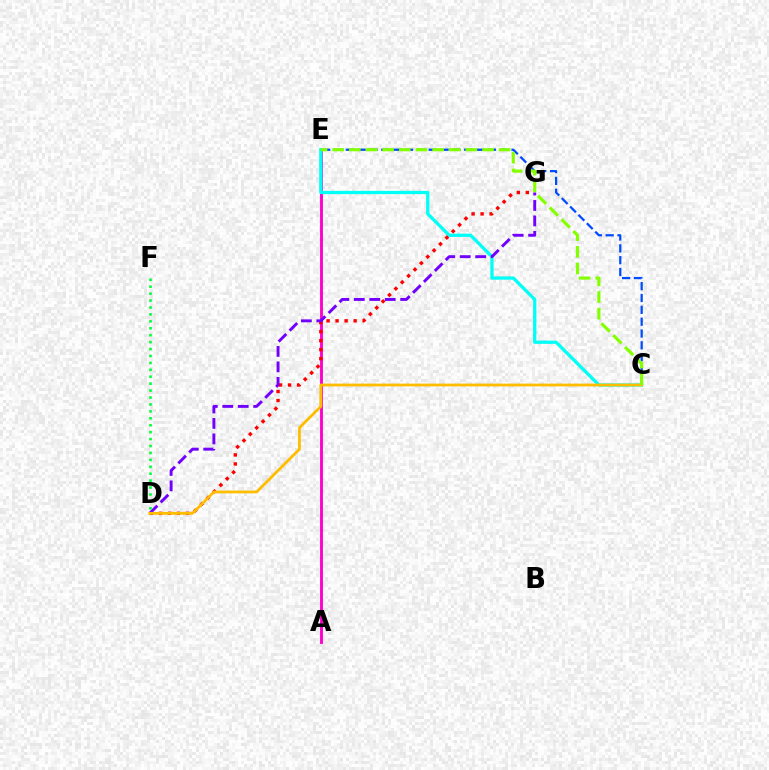{('A', 'E'): [{'color': '#ff00cf', 'line_style': 'solid', 'thickness': 2.07}], ('C', 'E'): [{'color': '#004bff', 'line_style': 'dashed', 'thickness': 1.61}, {'color': '#00fff6', 'line_style': 'solid', 'thickness': 2.36}, {'color': '#84ff00', 'line_style': 'dashed', 'thickness': 2.26}], ('D', 'G'): [{'color': '#ff0000', 'line_style': 'dotted', 'thickness': 2.45}, {'color': '#7200ff', 'line_style': 'dashed', 'thickness': 2.1}], ('C', 'D'): [{'color': '#ffbd00', 'line_style': 'solid', 'thickness': 2.0}], ('D', 'F'): [{'color': '#00ff39', 'line_style': 'dotted', 'thickness': 1.88}]}